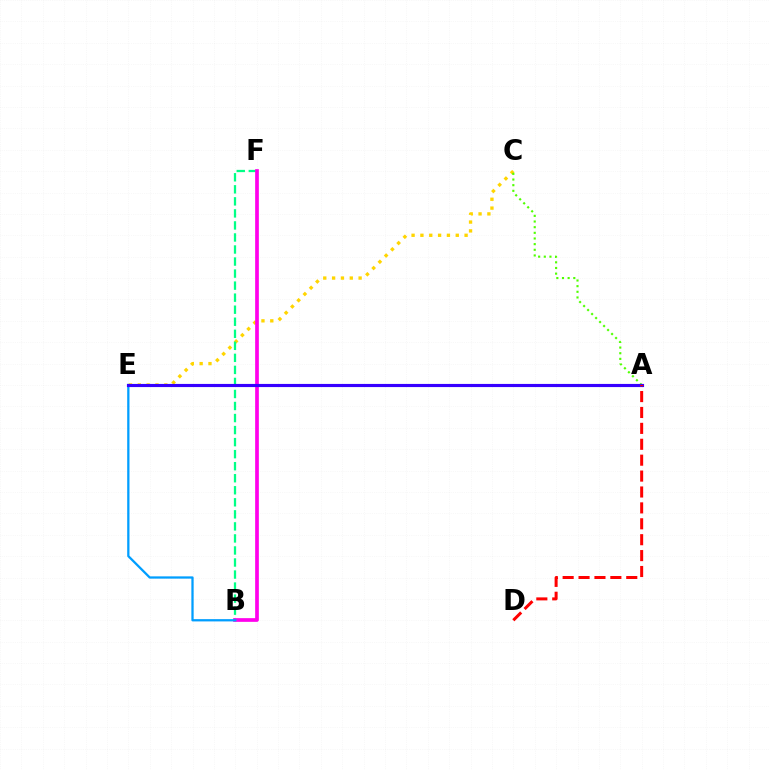{('C', 'E'): [{'color': '#ffd500', 'line_style': 'dotted', 'thickness': 2.4}], ('B', 'F'): [{'color': '#00ff86', 'line_style': 'dashed', 'thickness': 1.64}, {'color': '#ff00ed', 'line_style': 'solid', 'thickness': 2.66}], ('B', 'E'): [{'color': '#009eff', 'line_style': 'solid', 'thickness': 1.64}], ('A', 'C'): [{'color': '#4fff00', 'line_style': 'dotted', 'thickness': 1.54}], ('A', 'E'): [{'color': '#3700ff', 'line_style': 'solid', 'thickness': 2.26}], ('A', 'D'): [{'color': '#ff0000', 'line_style': 'dashed', 'thickness': 2.16}]}